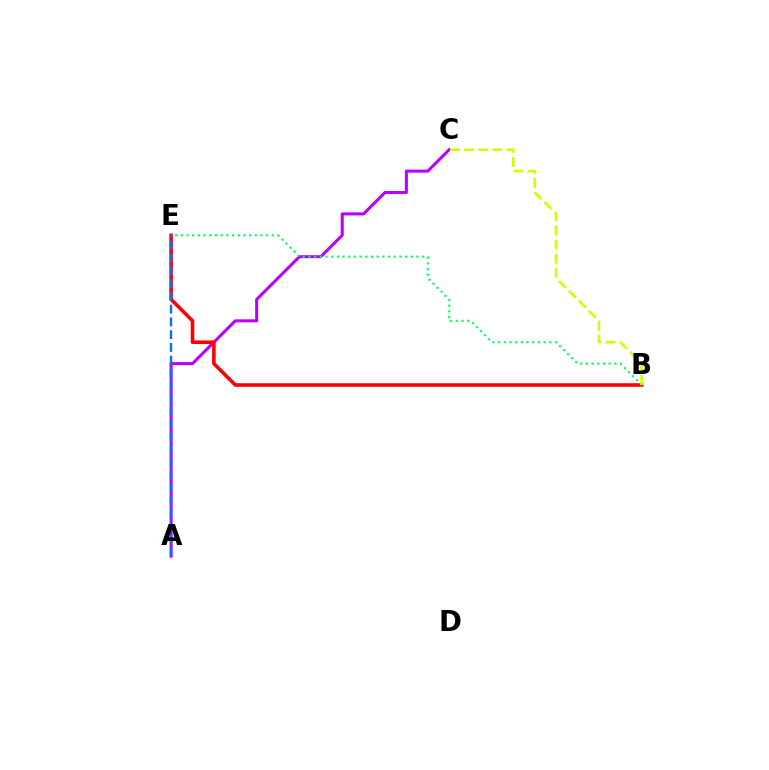{('A', 'C'): [{'color': '#b900ff', 'line_style': 'solid', 'thickness': 2.18}], ('B', 'E'): [{'color': '#ff0000', 'line_style': 'solid', 'thickness': 2.58}, {'color': '#00ff5c', 'line_style': 'dotted', 'thickness': 1.54}], ('B', 'C'): [{'color': '#d1ff00', 'line_style': 'dashed', 'thickness': 1.92}], ('A', 'E'): [{'color': '#0074ff', 'line_style': 'dashed', 'thickness': 1.73}]}